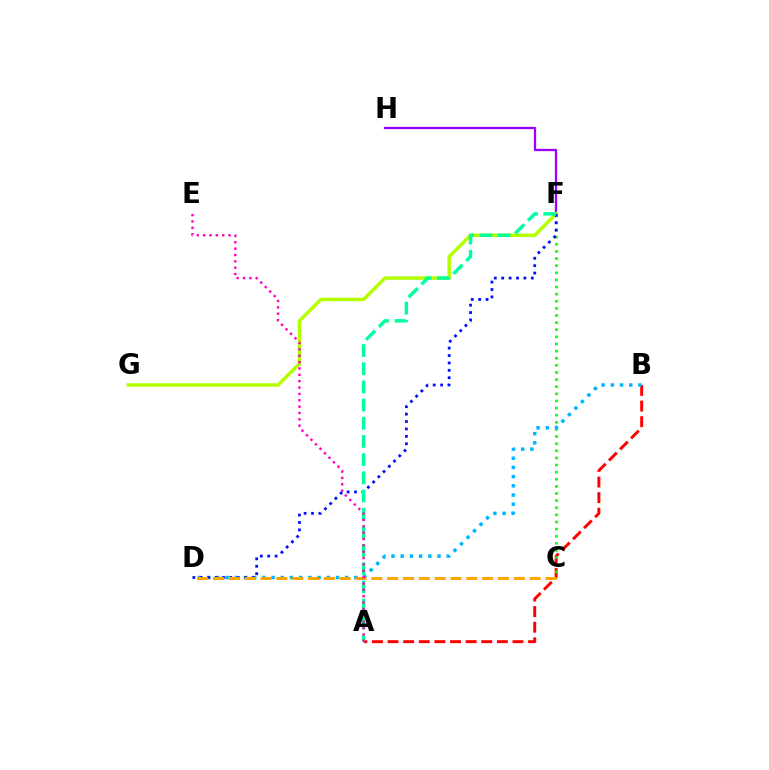{('F', 'H'): [{'color': '#9b00ff', 'line_style': 'solid', 'thickness': 1.65}], ('A', 'B'): [{'color': '#ff0000', 'line_style': 'dashed', 'thickness': 2.12}], ('F', 'G'): [{'color': '#b3ff00', 'line_style': 'solid', 'thickness': 2.52}], ('C', 'F'): [{'color': '#08ff00', 'line_style': 'dotted', 'thickness': 1.93}], ('B', 'D'): [{'color': '#00b5ff', 'line_style': 'dotted', 'thickness': 2.5}], ('D', 'F'): [{'color': '#0010ff', 'line_style': 'dotted', 'thickness': 2.01}], ('C', 'D'): [{'color': '#ffa500', 'line_style': 'dashed', 'thickness': 2.15}], ('A', 'F'): [{'color': '#00ff9d', 'line_style': 'dashed', 'thickness': 2.47}], ('A', 'E'): [{'color': '#ff00bd', 'line_style': 'dotted', 'thickness': 1.73}]}